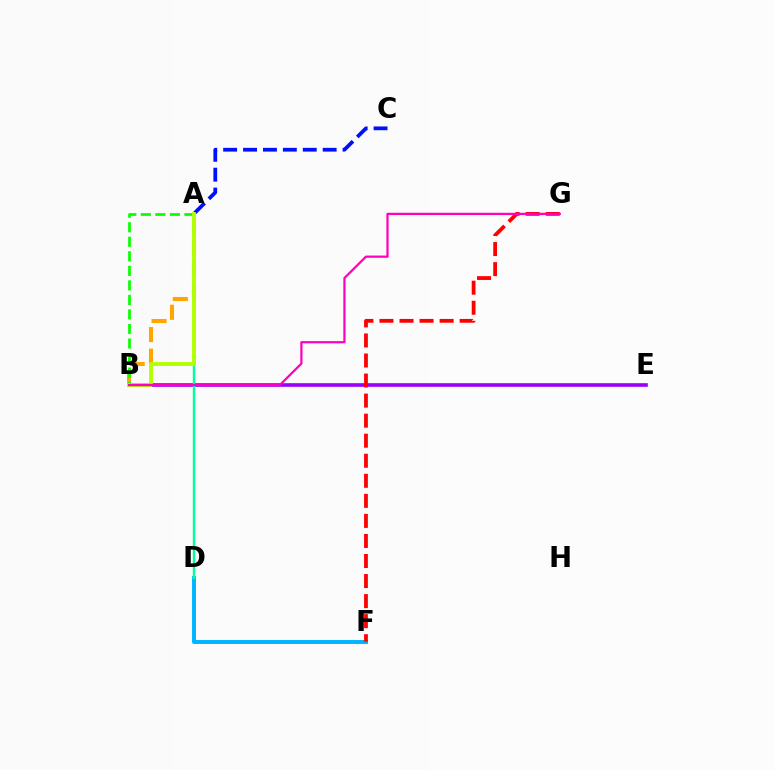{('D', 'F'): [{'color': '#00b5ff', 'line_style': 'solid', 'thickness': 2.84}], ('A', 'B'): [{'color': '#ffa500', 'line_style': 'dashed', 'thickness': 2.94}, {'color': '#08ff00', 'line_style': 'dashed', 'thickness': 1.97}, {'color': '#b3ff00', 'line_style': 'solid', 'thickness': 2.78}], ('B', 'E'): [{'color': '#9b00ff', 'line_style': 'solid', 'thickness': 2.62}], ('F', 'G'): [{'color': '#ff0000', 'line_style': 'dashed', 'thickness': 2.72}], ('A', 'D'): [{'color': '#00ff9d', 'line_style': 'solid', 'thickness': 1.73}], ('A', 'C'): [{'color': '#0010ff', 'line_style': 'dashed', 'thickness': 2.7}], ('B', 'G'): [{'color': '#ff00bd', 'line_style': 'solid', 'thickness': 1.61}]}